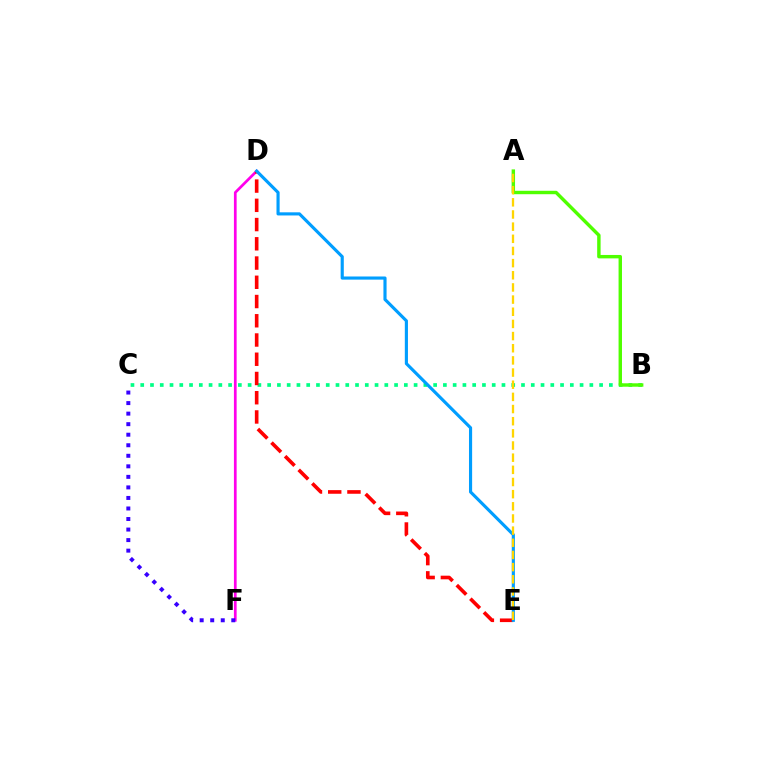{('B', 'C'): [{'color': '#00ff86', 'line_style': 'dotted', 'thickness': 2.65}], ('A', 'B'): [{'color': '#4fff00', 'line_style': 'solid', 'thickness': 2.46}], ('D', 'F'): [{'color': '#ff00ed', 'line_style': 'solid', 'thickness': 1.96}], ('C', 'F'): [{'color': '#3700ff', 'line_style': 'dotted', 'thickness': 2.86}], ('D', 'E'): [{'color': '#ff0000', 'line_style': 'dashed', 'thickness': 2.61}, {'color': '#009eff', 'line_style': 'solid', 'thickness': 2.26}], ('A', 'E'): [{'color': '#ffd500', 'line_style': 'dashed', 'thickness': 1.65}]}